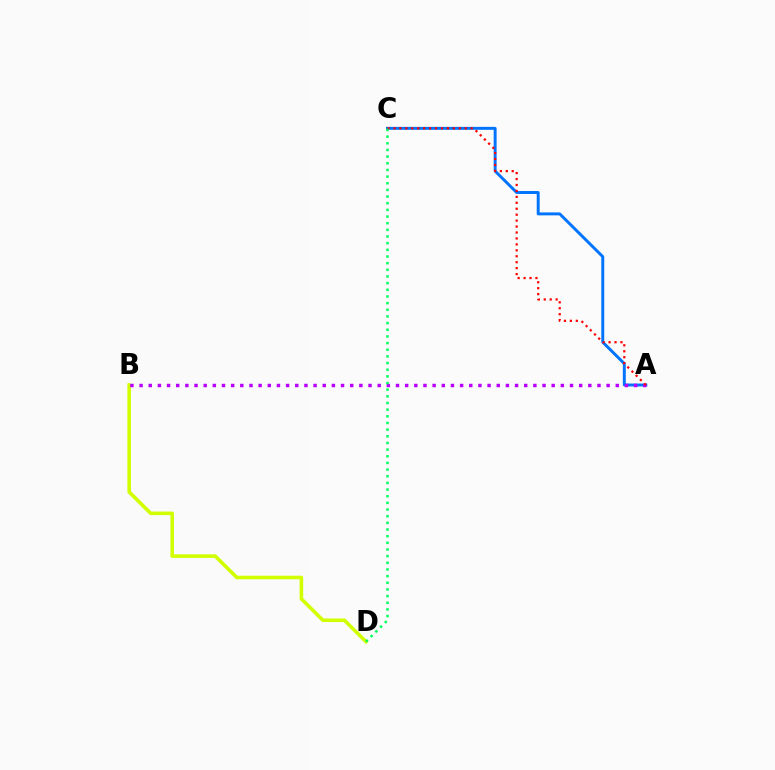{('A', 'C'): [{'color': '#0074ff', 'line_style': 'solid', 'thickness': 2.11}, {'color': '#ff0000', 'line_style': 'dotted', 'thickness': 1.61}], ('B', 'D'): [{'color': '#d1ff00', 'line_style': 'solid', 'thickness': 2.58}], ('A', 'B'): [{'color': '#b900ff', 'line_style': 'dotted', 'thickness': 2.49}], ('C', 'D'): [{'color': '#00ff5c', 'line_style': 'dotted', 'thickness': 1.81}]}